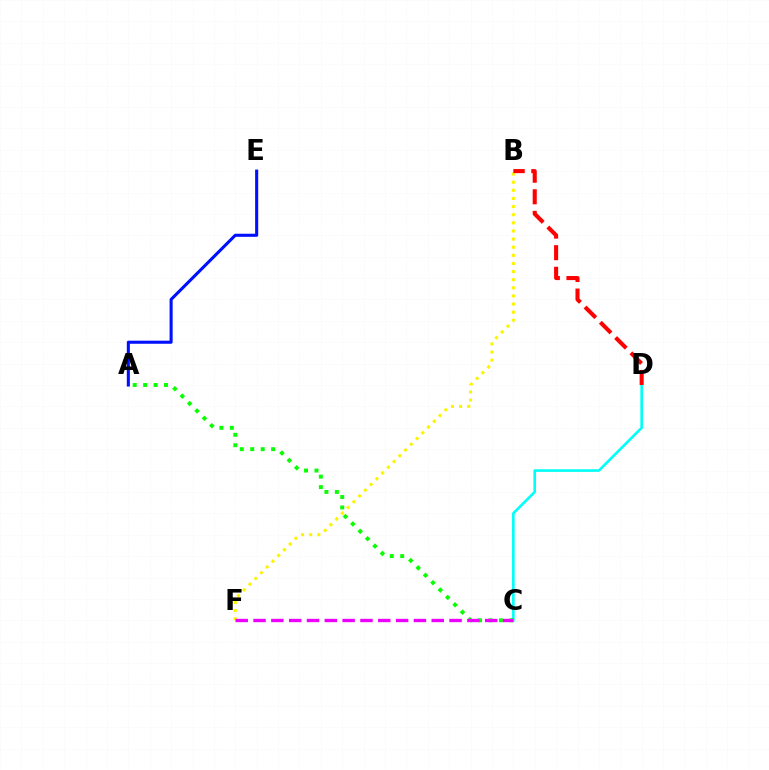{('A', 'E'): [{'color': '#0010ff', 'line_style': 'solid', 'thickness': 2.21}], ('B', 'F'): [{'color': '#fcf500', 'line_style': 'dotted', 'thickness': 2.21}], ('C', 'D'): [{'color': '#00fff6', 'line_style': 'solid', 'thickness': 1.88}], ('A', 'C'): [{'color': '#08ff00', 'line_style': 'dotted', 'thickness': 2.84}], ('B', 'D'): [{'color': '#ff0000', 'line_style': 'dashed', 'thickness': 2.93}], ('C', 'F'): [{'color': '#ee00ff', 'line_style': 'dashed', 'thickness': 2.42}]}